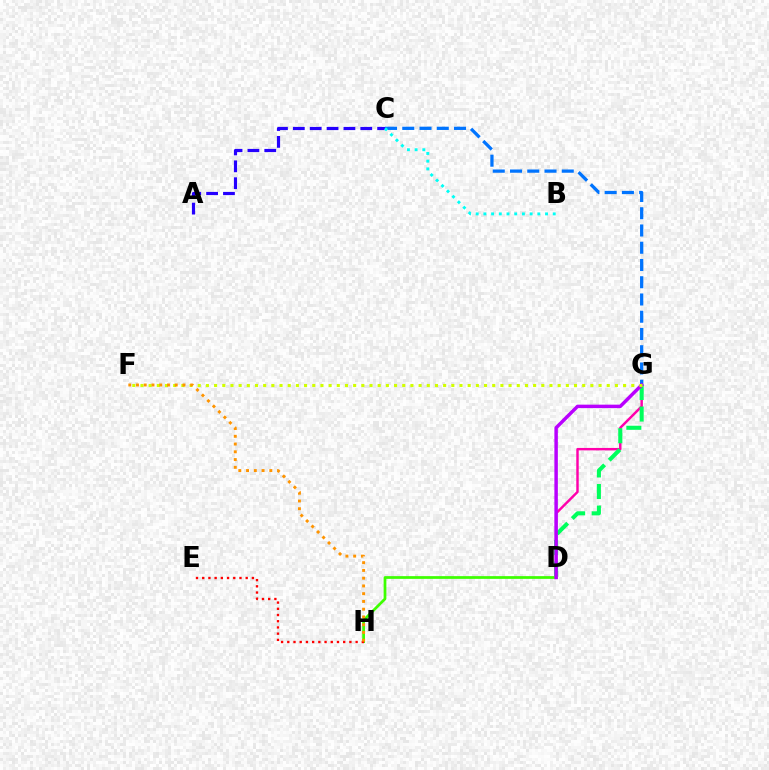{('D', 'G'): [{'color': '#ff00ac', 'line_style': 'solid', 'thickness': 1.76}, {'color': '#00ff5c', 'line_style': 'dashed', 'thickness': 2.93}, {'color': '#b900ff', 'line_style': 'solid', 'thickness': 2.49}], ('D', 'H'): [{'color': '#3dff00', 'line_style': 'solid', 'thickness': 1.97}], ('A', 'C'): [{'color': '#2500ff', 'line_style': 'dashed', 'thickness': 2.29}], ('E', 'H'): [{'color': '#ff0000', 'line_style': 'dotted', 'thickness': 1.69}], ('C', 'G'): [{'color': '#0074ff', 'line_style': 'dashed', 'thickness': 2.34}], ('F', 'G'): [{'color': '#d1ff00', 'line_style': 'dotted', 'thickness': 2.22}], ('B', 'C'): [{'color': '#00fff6', 'line_style': 'dotted', 'thickness': 2.09}], ('F', 'H'): [{'color': '#ff9400', 'line_style': 'dotted', 'thickness': 2.11}]}